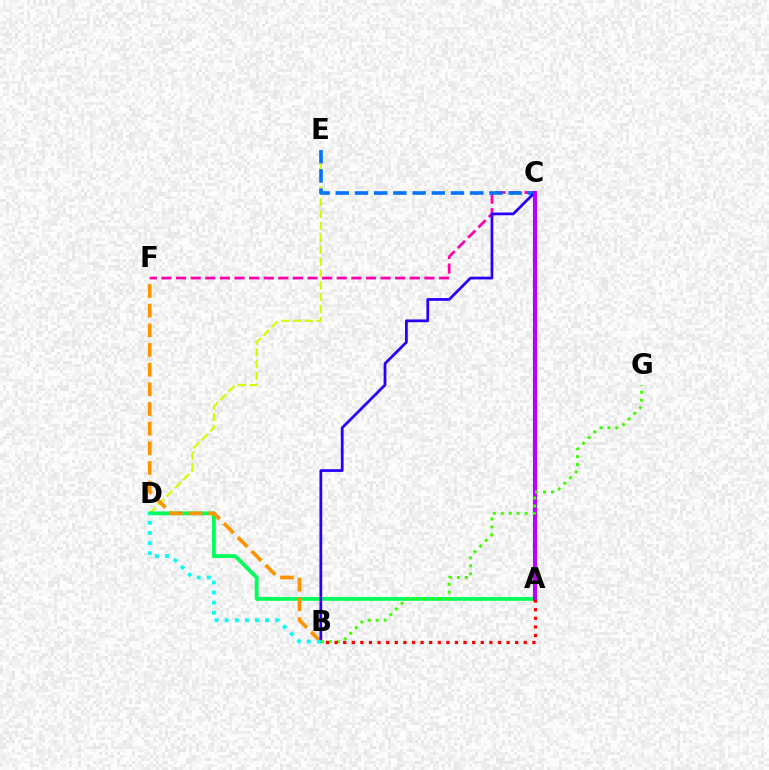{('C', 'F'): [{'color': '#ff00ac', 'line_style': 'dashed', 'thickness': 1.98}], ('D', 'E'): [{'color': '#d1ff00', 'line_style': 'dashed', 'thickness': 1.61}], ('C', 'E'): [{'color': '#0074ff', 'line_style': 'dashed', 'thickness': 2.61}], ('A', 'D'): [{'color': '#00ff5c', 'line_style': 'solid', 'thickness': 2.76}], ('B', 'F'): [{'color': '#ff9400', 'line_style': 'dashed', 'thickness': 2.67}], ('B', 'C'): [{'color': '#2500ff', 'line_style': 'solid', 'thickness': 1.98}], ('B', 'D'): [{'color': '#00fff6', 'line_style': 'dotted', 'thickness': 2.75}], ('A', 'C'): [{'color': '#b900ff', 'line_style': 'solid', 'thickness': 2.97}], ('B', 'G'): [{'color': '#3dff00', 'line_style': 'dotted', 'thickness': 2.16}], ('A', 'B'): [{'color': '#ff0000', 'line_style': 'dotted', 'thickness': 2.34}]}